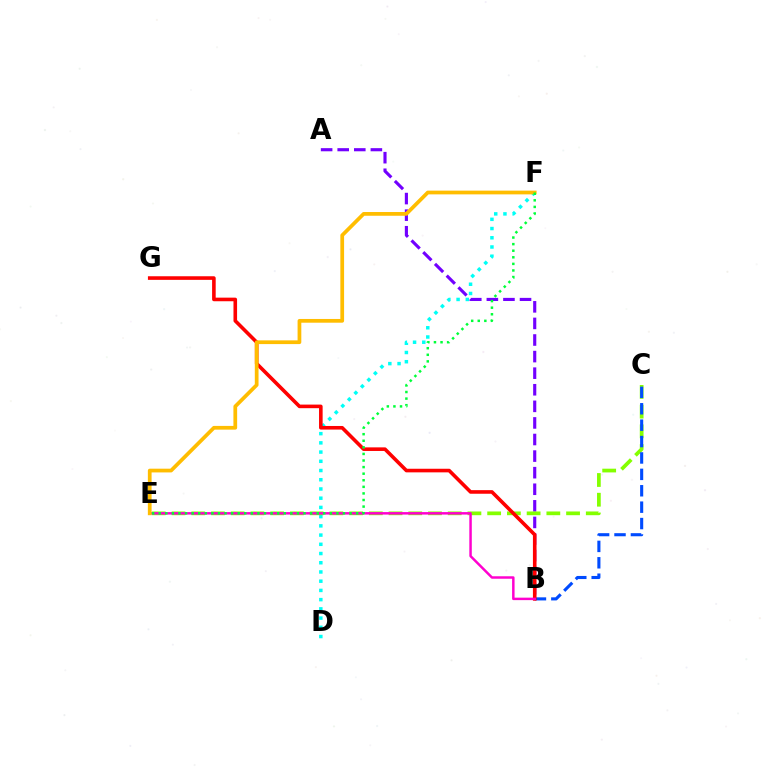{('D', 'F'): [{'color': '#00fff6', 'line_style': 'dotted', 'thickness': 2.51}], ('A', 'B'): [{'color': '#7200ff', 'line_style': 'dashed', 'thickness': 2.25}], ('C', 'E'): [{'color': '#84ff00', 'line_style': 'dashed', 'thickness': 2.68}], ('B', 'C'): [{'color': '#004bff', 'line_style': 'dashed', 'thickness': 2.23}], ('B', 'G'): [{'color': '#ff0000', 'line_style': 'solid', 'thickness': 2.59}], ('B', 'E'): [{'color': '#ff00cf', 'line_style': 'solid', 'thickness': 1.78}], ('E', 'F'): [{'color': '#ffbd00', 'line_style': 'solid', 'thickness': 2.69}, {'color': '#00ff39', 'line_style': 'dotted', 'thickness': 1.79}]}